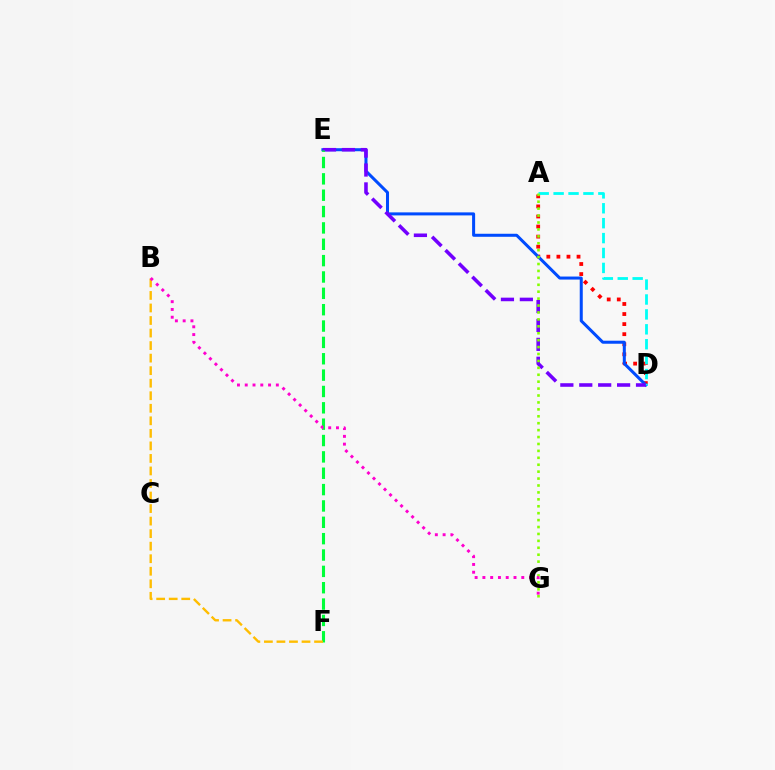{('A', 'D'): [{'color': '#ff0000', 'line_style': 'dotted', 'thickness': 2.73}, {'color': '#00fff6', 'line_style': 'dashed', 'thickness': 2.03}], ('D', 'E'): [{'color': '#004bff', 'line_style': 'solid', 'thickness': 2.18}, {'color': '#7200ff', 'line_style': 'dashed', 'thickness': 2.57}], ('A', 'G'): [{'color': '#84ff00', 'line_style': 'dotted', 'thickness': 1.88}], ('E', 'F'): [{'color': '#00ff39', 'line_style': 'dashed', 'thickness': 2.22}], ('B', 'F'): [{'color': '#ffbd00', 'line_style': 'dashed', 'thickness': 1.7}], ('B', 'G'): [{'color': '#ff00cf', 'line_style': 'dotted', 'thickness': 2.11}]}